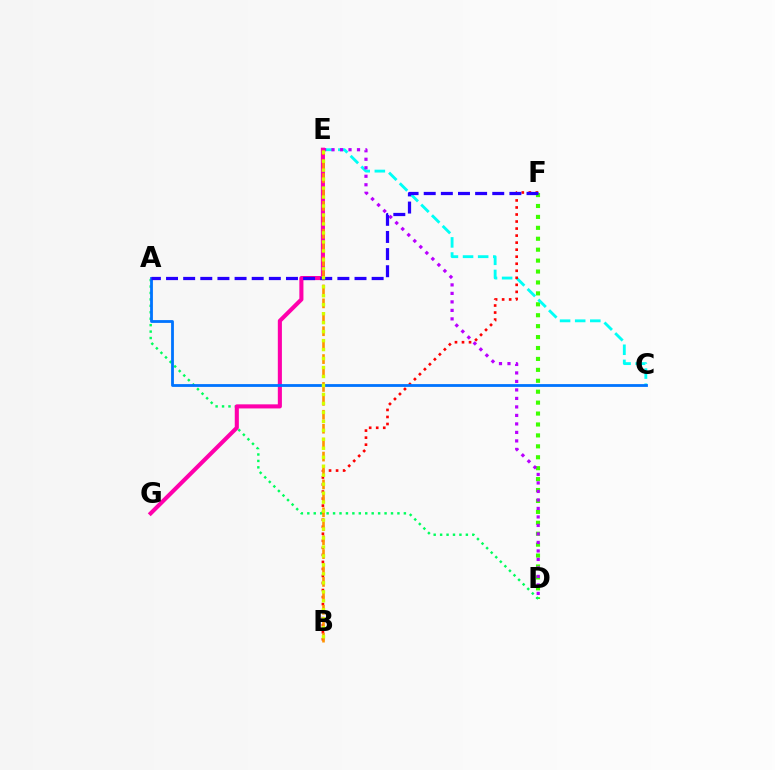{('D', 'F'): [{'color': '#3dff00', 'line_style': 'dotted', 'thickness': 2.97}], ('C', 'E'): [{'color': '#00fff6', 'line_style': 'dashed', 'thickness': 2.05}], ('B', 'F'): [{'color': '#ff0000', 'line_style': 'dotted', 'thickness': 1.91}], ('D', 'E'): [{'color': '#b900ff', 'line_style': 'dotted', 'thickness': 2.31}], ('A', 'D'): [{'color': '#00ff5c', 'line_style': 'dotted', 'thickness': 1.75}], ('E', 'G'): [{'color': '#ff00ac', 'line_style': 'solid', 'thickness': 2.95}], ('A', 'C'): [{'color': '#0074ff', 'line_style': 'solid', 'thickness': 2.02}], ('B', 'E'): [{'color': '#ff9400', 'line_style': 'dashed', 'thickness': 1.89}, {'color': '#d1ff00', 'line_style': 'dotted', 'thickness': 2.44}], ('A', 'F'): [{'color': '#2500ff', 'line_style': 'dashed', 'thickness': 2.33}]}